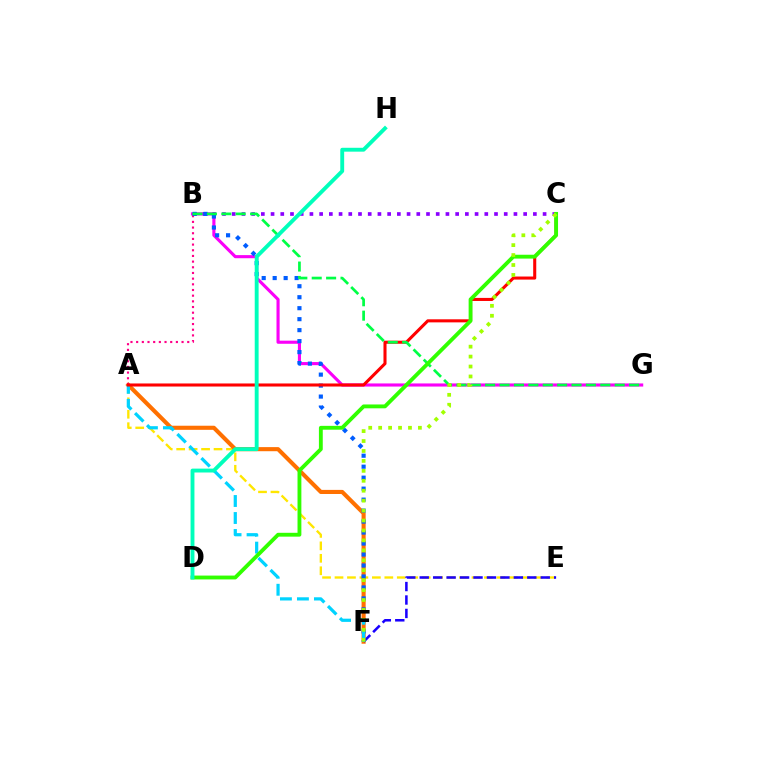{('A', 'E'): [{'color': '#ffe600', 'line_style': 'dashed', 'thickness': 1.69}], ('A', 'F'): [{'color': '#ff7000', 'line_style': 'solid', 'thickness': 2.95}, {'color': '#00d3ff', 'line_style': 'dashed', 'thickness': 2.31}], ('B', 'G'): [{'color': '#fa00f9', 'line_style': 'solid', 'thickness': 2.24}, {'color': '#00ff45', 'line_style': 'dashed', 'thickness': 1.96}], ('B', 'C'): [{'color': '#8a00ff', 'line_style': 'dotted', 'thickness': 2.64}], ('A', 'B'): [{'color': '#ff0088', 'line_style': 'dotted', 'thickness': 1.54}], ('E', 'F'): [{'color': '#1900ff', 'line_style': 'dashed', 'thickness': 1.83}], ('B', 'F'): [{'color': '#005dff', 'line_style': 'dotted', 'thickness': 2.98}], ('A', 'C'): [{'color': '#ff0000', 'line_style': 'solid', 'thickness': 2.21}], ('C', 'D'): [{'color': '#31ff00', 'line_style': 'solid', 'thickness': 2.77}], ('D', 'H'): [{'color': '#00ffbb', 'line_style': 'solid', 'thickness': 2.79}], ('C', 'F'): [{'color': '#a2ff00', 'line_style': 'dotted', 'thickness': 2.7}]}